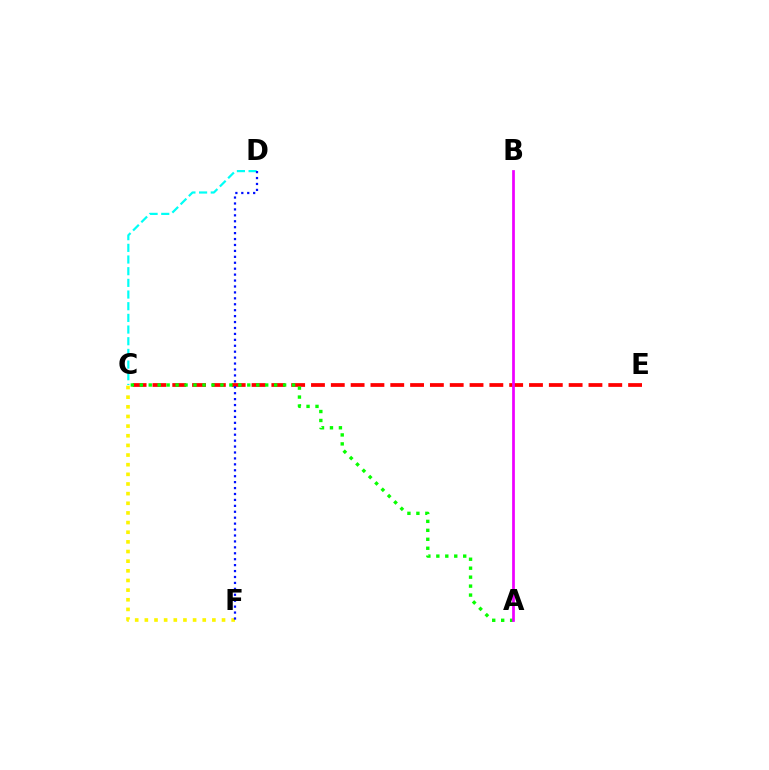{('C', 'E'): [{'color': '#ff0000', 'line_style': 'dashed', 'thickness': 2.69}], ('C', 'D'): [{'color': '#00fff6', 'line_style': 'dashed', 'thickness': 1.59}], ('A', 'C'): [{'color': '#08ff00', 'line_style': 'dotted', 'thickness': 2.43}], ('C', 'F'): [{'color': '#fcf500', 'line_style': 'dotted', 'thickness': 2.62}], ('D', 'F'): [{'color': '#0010ff', 'line_style': 'dotted', 'thickness': 1.61}], ('A', 'B'): [{'color': '#ee00ff', 'line_style': 'solid', 'thickness': 1.97}]}